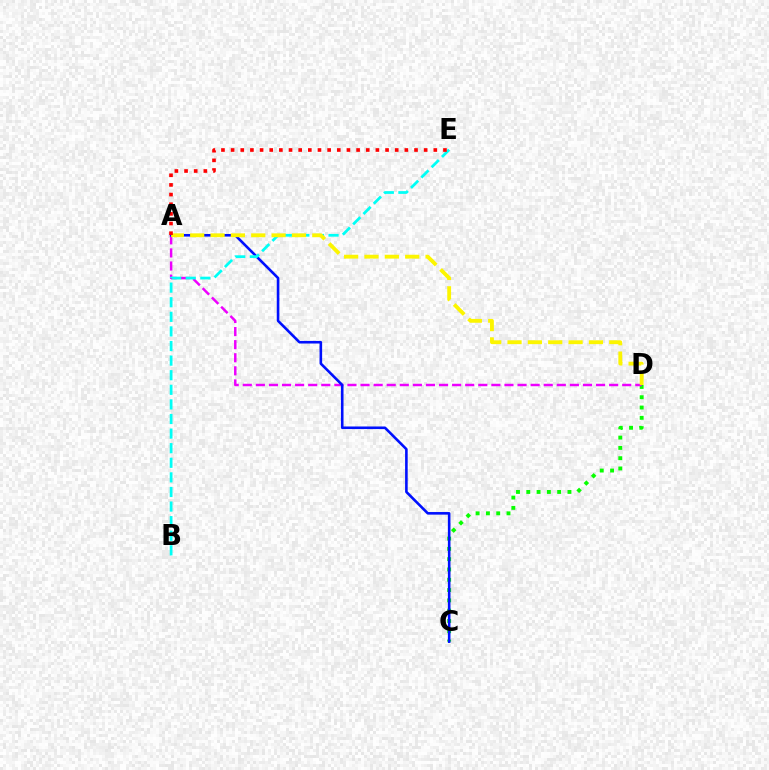{('C', 'D'): [{'color': '#08ff00', 'line_style': 'dotted', 'thickness': 2.8}], ('A', 'D'): [{'color': '#ee00ff', 'line_style': 'dashed', 'thickness': 1.78}, {'color': '#fcf500', 'line_style': 'dashed', 'thickness': 2.76}], ('A', 'C'): [{'color': '#0010ff', 'line_style': 'solid', 'thickness': 1.87}], ('B', 'E'): [{'color': '#00fff6', 'line_style': 'dashed', 'thickness': 1.98}], ('A', 'E'): [{'color': '#ff0000', 'line_style': 'dotted', 'thickness': 2.62}]}